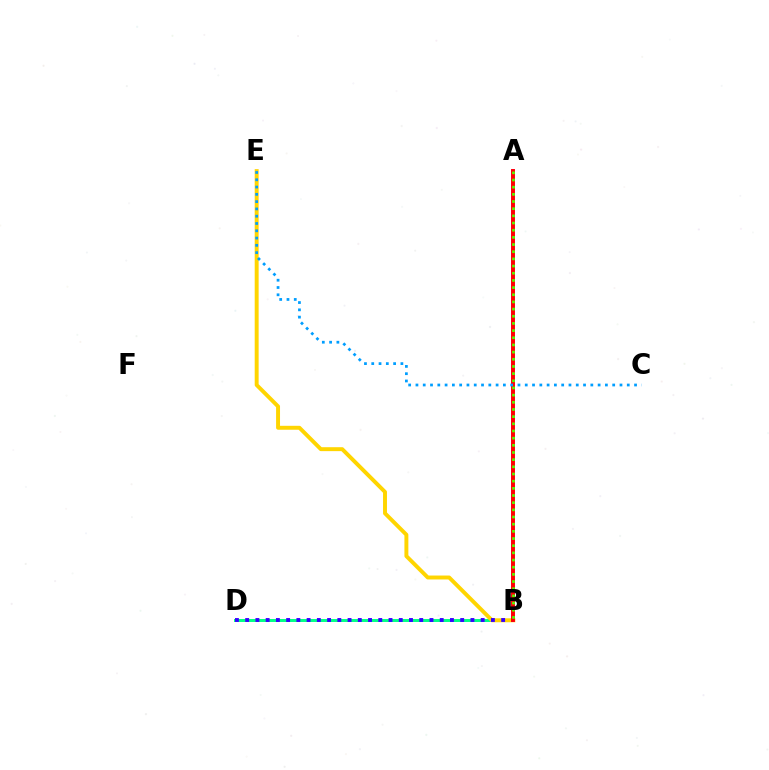{('B', 'D'): [{'color': '#00ff86', 'line_style': 'solid', 'thickness': 2.14}, {'color': '#3700ff', 'line_style': 'dotted', 'thickness': 2.78}], ('B', 'E'): [{'color': '#ffd500', 'line_style': 'solid', 'thickness': 2.83}], ('A', 'B'): [{'color': '#ff00ed', 'line_style': 'solid', 'thickness': 2.61}, {'color': '#ff0000', 'line_style': 'solid', 'thickness': 2.79}, {'color': '#4fff00', 'line_style': 'dotted', 'thickness': 1.95}], ('C', 'E'): [{'color': '#009eff', 'line_style': 'dotted', 'thickness': 1.98}]}